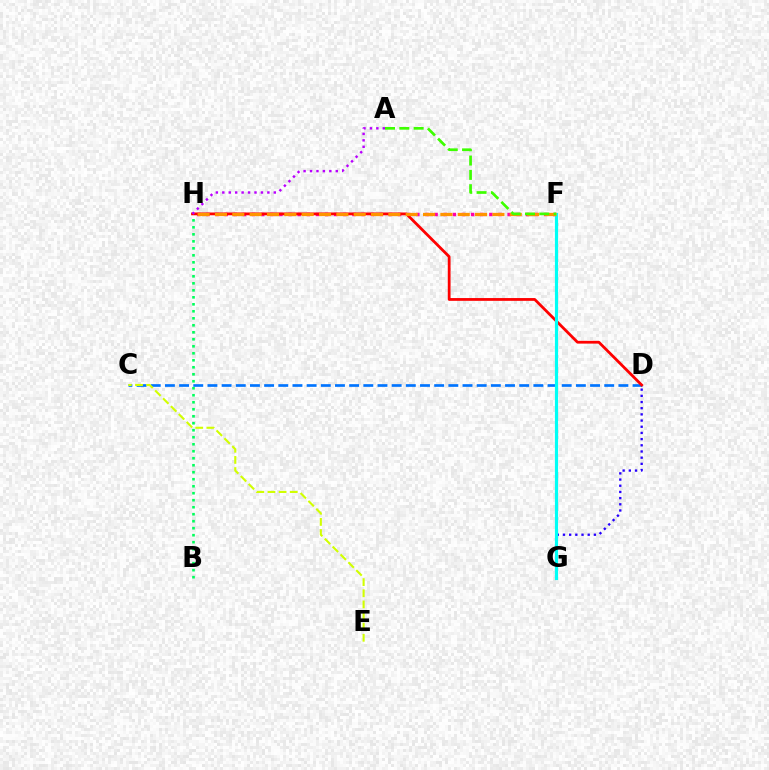{('B', 'H'): [{'color': '#00ff5c', 'line_style': 'dotted', 'thickness': 1.9}], ('F', 'H'): [{'color': '#ff00ac', 'line_style': 'dotted', 'thickness': 2.48}, {'color': '#ff9400', 'line_style': 'dashed', 'thickness': 2.36}], ('C', 'D'): [{'color': '#0074ff', 'line_style': 'dashed', 'thickness': 1.93}], ('C', 'E'): [{'color': '#d1ff00', 'line_style': 'dashed', 'thickness': 1.51}], ('D', 'H'): [{'color': '#ff0000', 'line_style': 'solid', 'thickness': 2.0}], ('A', 'H'): [{'color': '#b900ff', 'line_style': 'dotted', 'thickness': 1.75}], ('D', 'G'): [{'color': '#2500ff', 'line_style': 'dotted', 'thickness': 1.68}], ('F', 'G'): [{'color': '#00fff6', 'line_style': 'solid', 'thickness': 2.28}], ('A', 'F'): [{'color': '#3dff00', 'line_style': 'dashed', 'thickness': 1.95}]}